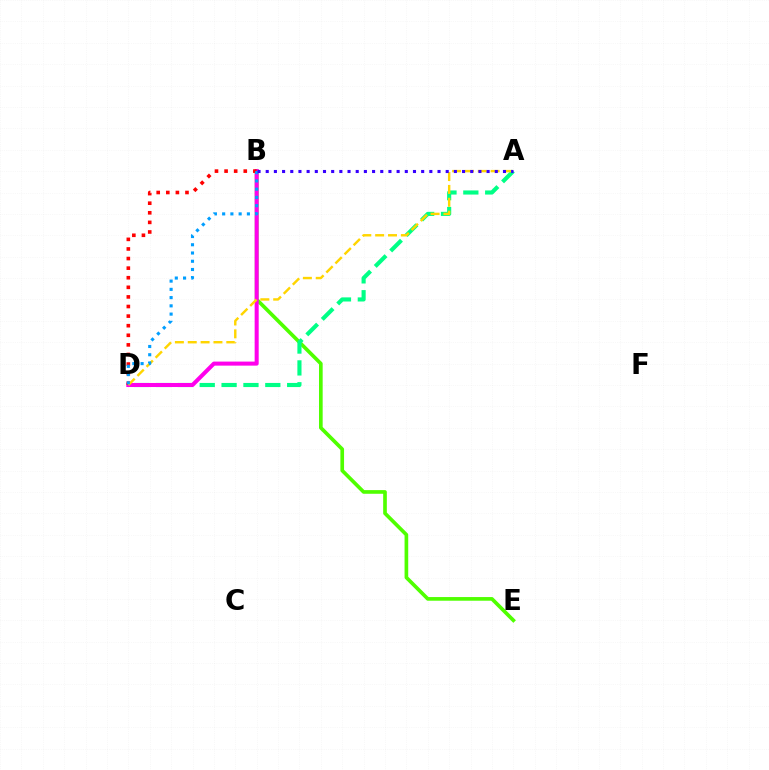{('B', 'E'): [{'color': '#4fff00', 'line_style': 'solid', 'thickness': 2.64}], ('A', 'D'): [{'color': '#00ff86', 'line_style': 'dashed', 'thickness': 2.97}, {'color': '#ffd500', 'line_style': 'dashed', 'thickness': 1.75}], ('B', 'D'): [{'color': '#ff00ed', 'line_style': 'solid', 'thickness': 2.91}, {'color': '#ff0000', 'line_style': 'dotted', 'thickness': 2.61}, {'color': '#009eff', 'line_style': 'dotted', 'thickness': 2.24}], ('A', 'B'): [{'color': '#3700ff', 'line_style': 'dotted', 'thickness': 2.22}]}